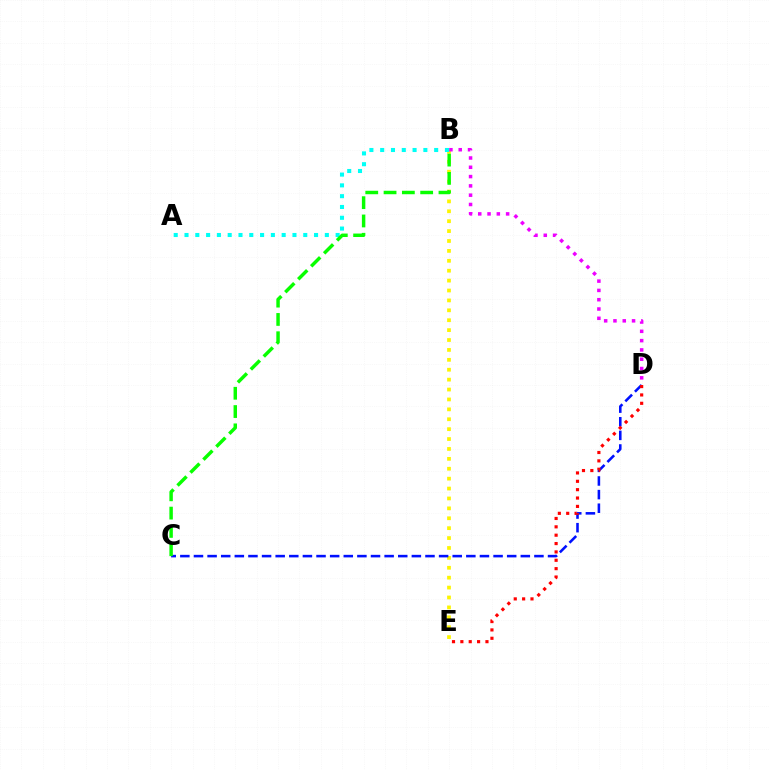{('B', 'E'): [{'color': '#fcf500', 'line_style': 'dotted', 'thickness': 2.69}], ('C', 'D'): [{'color': '#0010ff', 'line_style': 'dashed', 'thickness': 1.85}], ('D', 'E'): [{'color': '#ff0000', 'line_style': 'dotted', 'thickness': 2.27}], ('A', 'B'): [{'color': '#00fff6', 'line_style': 'dotted', 'thickness': 2.93}], ('B', 'C'): [{'color': '#08ff00', 'line_style': 'dashed', 'thickness': 2.49}], ('B', 'D'): [{'color': '#ee00ff', 'line_style': 'dotted', 'thickness': 2.53}]}